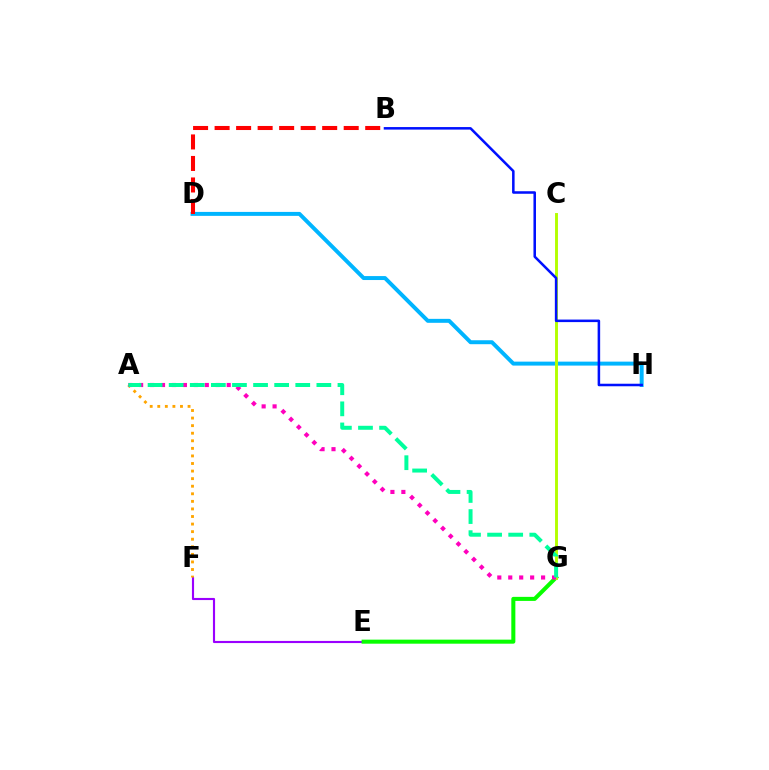{('D', 'H'): [{'color': '#00b5ff', 'line_style': 'solid', 'thickness': 2.85}], ('E', 'F'): [{'color': '#9b00ff', 'line_style': 'solid', 'thickness': 1.54}], ('A', 'F'): [{'color': '#ffa500', 'line_style': 'dotted', 'thickness': 2.06}], ('E', 'G'): [{'color': '#08ff00', 'line_style': 'solid', 'thickness': 2.91}], ('C', 'G'): [{'color': '#b3ff00', 'line_style': 'solid', 'thickness': 2.09}], ('A', 'G'): [{'color': '#ff00bd', 'line_style': 'dotted', 'thickness': 2.97}, {'color': '#00ff9d', 'line_style': 'dashed', 'thickness': 2.87}], ('B', 'D'): [{'color': '#ff0000', 'line_style': 'dashed', 'thickness': 2.92}], ('B', 'H'): [{'color': '#0010ff', 'line_style': 'solid', 'thickness': 1.82}]}